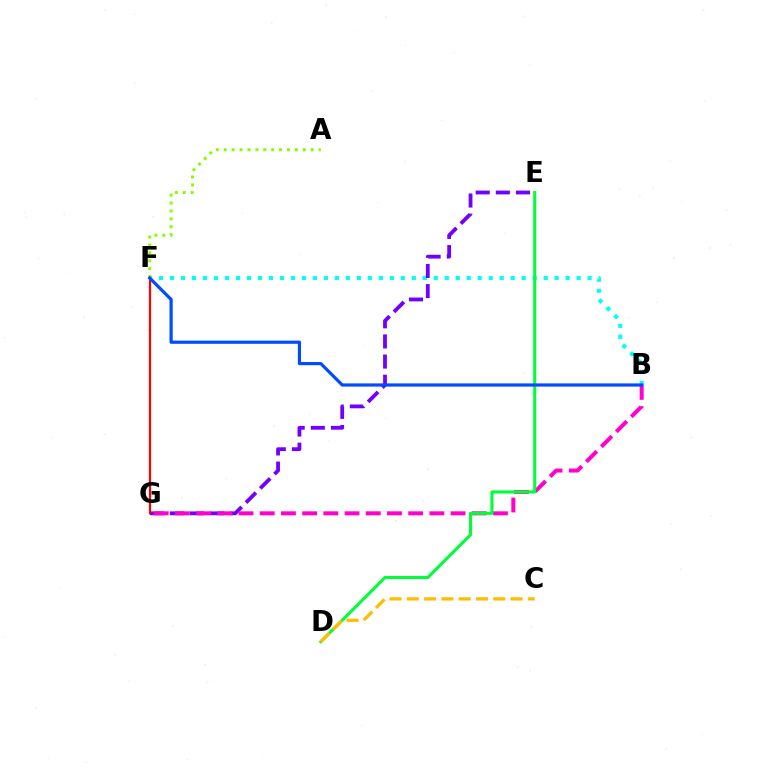{('B', 'F'): [{'color': '#00fff6', 'line_style': 'dotted', 'thickness': 2.99}, {'color': '#004bff', 'line_style': 'solid', 'thickness': 2.29}], ('E', 'G'): [{'color': '#7200ff', 'line_style': 'dashed', 'thickness': 2.74}], ('B', 'G'): [{'color': '#ff00cf', 'line_style': 'dashed', 'thickness': 2.88}], ('D', 'E'): [{'color': '#00ff39', 'line_style': 'solid', 'thickness': 2.22}], ('F', 'G'): [{'color': '#ff0000', 'line_style': 'solid', 'thickness': 1.58}], ('C', 'D'): [{'color': '#ffbd00', 'line_style': 'dashed', 'thickness': 2.35}], ('A', 'F'): [{'color': '#84ff00', 'line_style': 'dotted', 'thickness': 2.15}]}